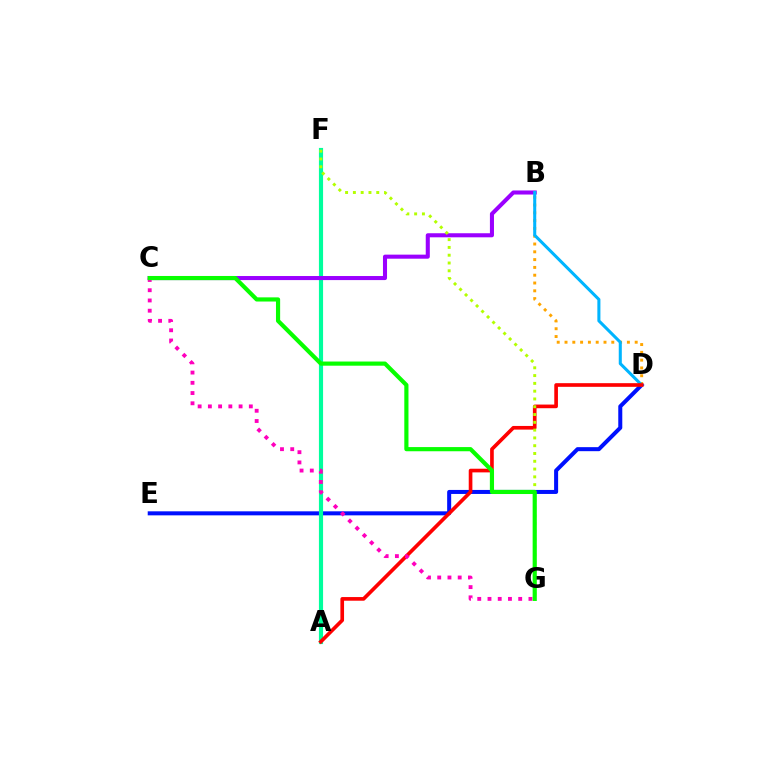{('D', 'E'): [{'color': '#0010ff', 'line_style': 'solid', 'thickness': 2.89}], ('A', 'F'): [{'color': '#00ff9d', 'line_style': 'solid', 'thickness': 2.99}], ('B', 'D'): [{'color': '#ffa500', 'line_style': 'dotted', 'thickness': 2.12}, {'color': '#00b5ff', 'line_style': 'solid', 'thickness': 2.2}], ('B', 'C'): [{'color': '#9b00ff', 'line_style': 'solid', 'thickness': 2.92}], ('A', 'D'): [{'color': '#ff0000', 'line_style': 'solid', 'thickness': 2.63}], ('F', 'G'): [{'color': '#b3ff00', 'line_style': 'dotted', 'thickness': 2.12}], ('C', 'G'): [{'color': '#ff00bd', 'line_style': 'dotted', 'thickness': 2.78}, {'color': '#08ff00', 'line_style': 'solid', 'thickness': 3.0}]}